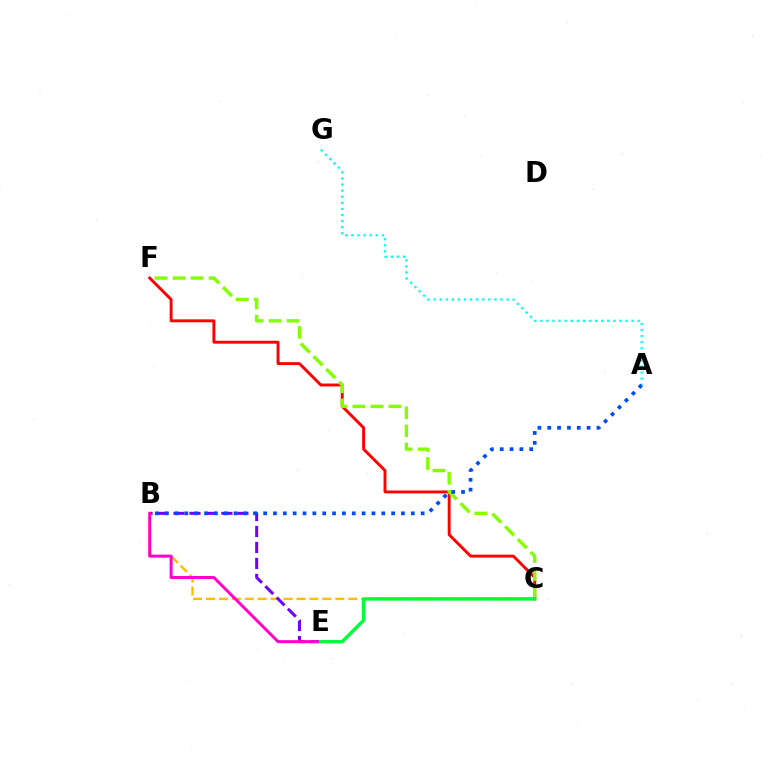{('C', 'F'): [{'color': '#ff0000', 'line_style': 'solid', 'thickness': 2.1}, {'color': '#84ff00', 'line_style': 'dashed', 'thickness': 2.45}], ('B', 'C'): [{'color': '#ffbd00', 'line_style': 'dashed', 'thickness': 1.76}], ('A', 'G'): [{'color': '#00fff6', 'line_style': 'dotted', 'thickness': 1.65}], ('B', 'E'): [{'color': '#7200ff', 'line_style': 'dashed', 'thickness': 2.17}, {'color': '#ff00cf', 'line_style': 'solid', 'thickness': 2.13}], ('A', 'B'): [{'color': '#004bff', 'line_style': 'dotted', 'thickness': 2.68}], ('C', 'E'): [{'color': '#00ff39', 'line_style': 'solid', 'thickness': 2.44}]}